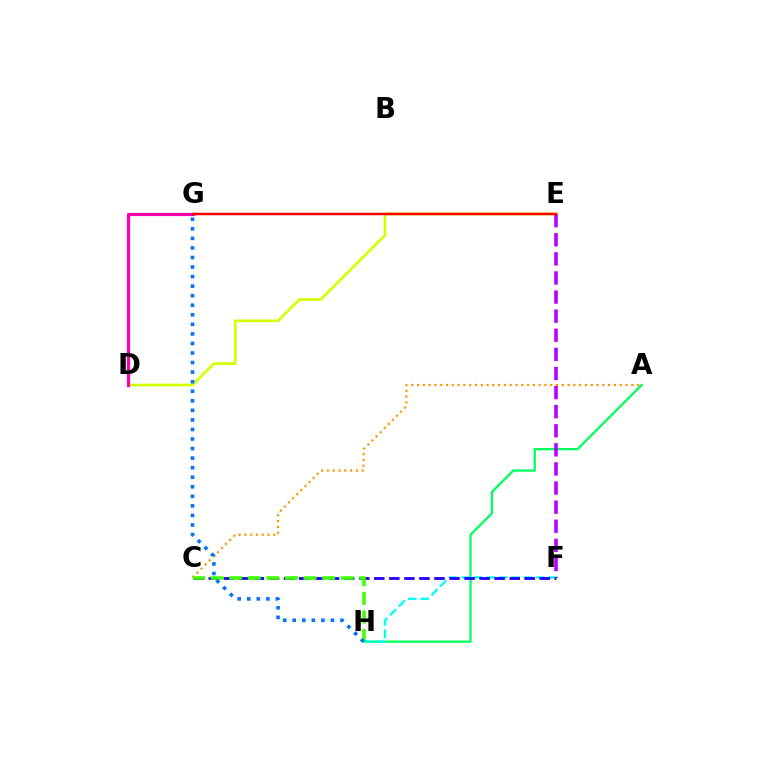{('A', 'C'): [{'color': '#ff9400', 'line_style': 'dotted', 'thickness': 1.57}], ('D', 'E'): [{'color': '#d1ff00', 'line_style': 'solid', 'thickness': 1.93}], ('D', 'G'): [{'color': '#ff00ac', 'line_style': 'solid', 'thickness': 2.28}], ('A', 'H'): [{'color': '#00ff5c', 'line_style': 'solid', 'thickness': 1.64}], ('E', 'F'): [{'color': '#b900ff', 'line_style': 'dashed', 'thickness': 2.59}], ('F', 'H'): [{'color': '#00fff6', 'line_style': 'dashed', 'thickness': 1.69}], ('C', 'F'): [{'color': '#2500ff', 'line_style': 'dashed', 'thickness': 2.04}], ('C', 'H'): [{'color': '#3dff00', 'line_style': 'dashed', 'thickness': 2.52}], ('G', 'H'): [{'color': '#0074ff', 'line_style': 'dotted', 'thickness': 2.6}], ('E', 'G'): [{'color': '#ff0000', 'line_style': 'solid', 'thickness': 1.79}]}